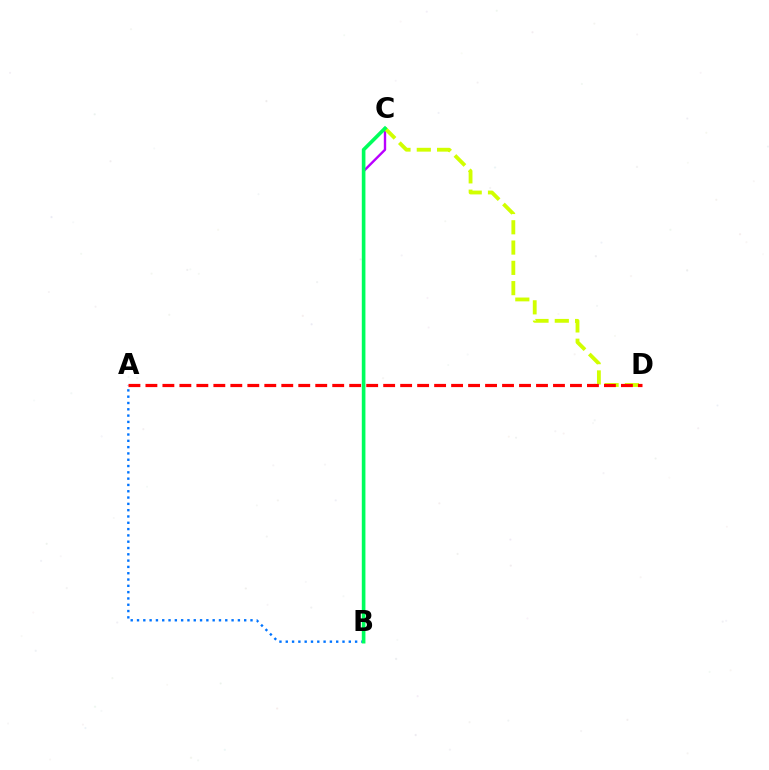{('A', 'B'): [{'color': '#0074ff', 'line_style': 'dotted', 'thickness': 1.71}], ('B', 'C'): [{'color': '#b900ff', 'line_style': 'solid', 'thickness': 1.72}, {'color': '#00ff5c', 'line_style': 'solid', 'thickness': 2.61}], ('C', 'D'): [{'color': '#d1ff00', 'line_style': 'dashed', 'thickness': 2.76}], ('A', 'D'): [{'color': '#ff0000', 'line_style': 'dashed', 'thickness': 2.31}]}